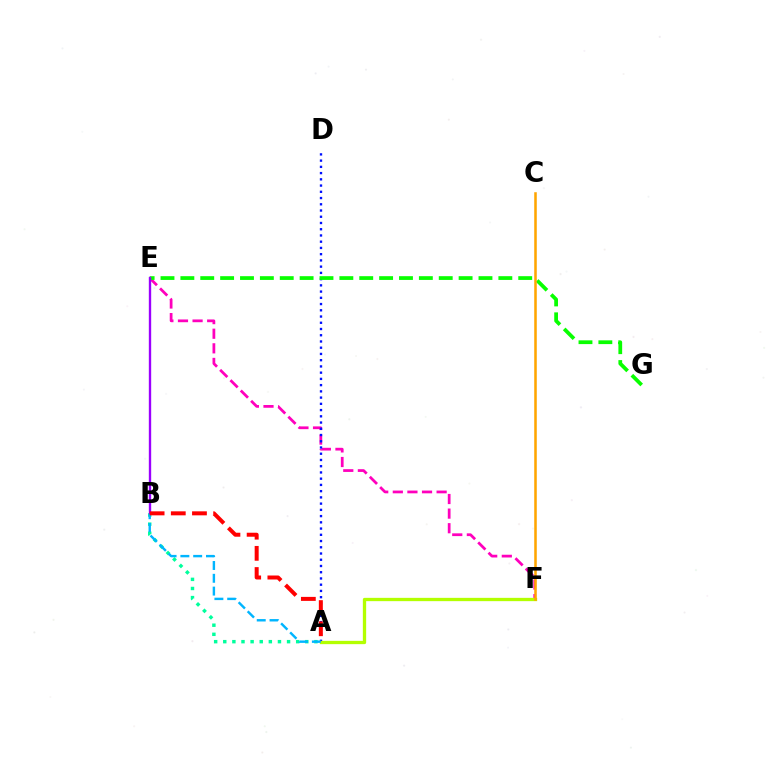{('E', 'F'): [{'color': '#ff00bd', 'line_style': 'dashed', 'thickness': 1.98}], ('A', 'D'): [{'color': '#0010ff', 'line_style': 'dotted', 'thickness': 1.69}], ('A', 'F'): [{'color': '#b3ff00', 'line_style': 'solid', 'thickness': 2.38}], ('E', 'G'): [{'color': '#08ff00', 'line_style': 'dashed', 'thickness': 2.7}], ('A', 'B'): [{'color': '#00ff9d', 'line_style': 'dotted', 'thickness': 2.48}, {'color': '#00b5ff', 'line_style': 'dashed', 'thickness': 1.74}, {'color': '#ff0000', 'line_style': 'dashed', 'thickness': 2.88}], ('B', 'E'): [{'color': '#9b00ff', 'line_style': 'solid', 'thickness': 1.7}], ('C', 'F'): [{'color': '#ffa500', 'line_style': 'solid', 'thickness': 1.83}]}